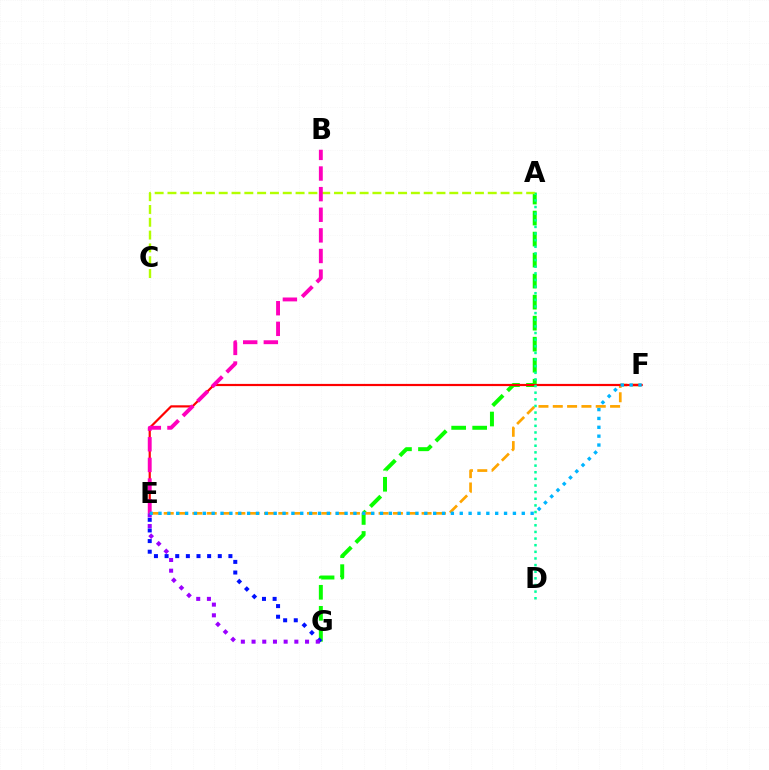{('A', 'G'): [{'color': '#08ff00', 'line_style': 'dashed', 'thickness': 2.86}], ('A', 'C'): [{'color': '#b3ff00', 'line_style': 'dashed', 'thickness': 1.74}], ('E', 'F'): [{'color': '#ffa500', 'line_style': 'dashed', 'thickness': 1.95}, {'color': '#ff0000', 'line_style': 'solid', 'thickness': 1.58}, {'color': '#00b5ff', 'line_style': 'dotted', 'thickness': 2.41}], ('B', 'E'): [{'color': '#ff00bd', 'line_style': 'dashed', 'thickness': 2.8}], ('E', 'G'): [{'color': '#0010ff', 'line_style': 'dotted', 'thickness': 2.89}, {'color': '#9b00ff', 'line_style': 'dotted', 'thickness': 2.91}], ('A', 'D'): [{'color': '#00ff9d', 'line_style': 'dotted', 'thickness': 1.8}]}